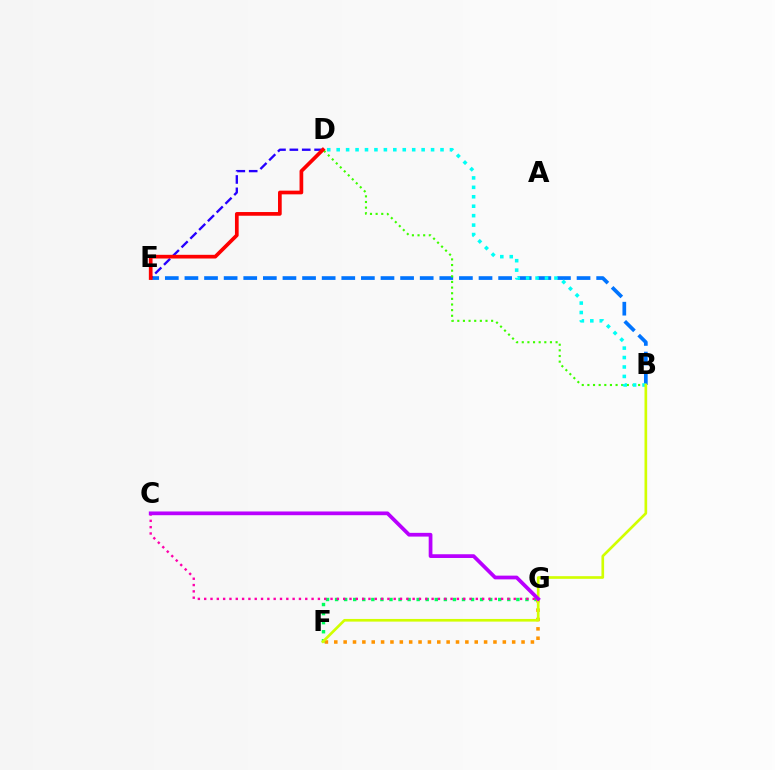{('F', 'G'): [{'color': '#00ff5c', 'line_style': 'dotted', 'thickness': 2.46}, {'color': '#ff9400', 'line_style': 'dotted', 'thickness': 2.54}], ('B', 'E'): [{'color': '#0074ff', 'line_style': 'dashed', 'thickness': 2.66}], ('B', 'D'): [{'color': '#3dff00', 'line_style': 'dotted', 'thickness': 1.53}, {'color': '#00fff6', 'line_style': 'dotted', 'thickness': 2.56}], ('D', 'E'): [{'color': '#2500ff', 'line_style': 'dashed', 'thickness': 1.68}, {'color': '#ff0000', 'line_style': 'solid', 'thickness': 2.66}], ('B', 'F'): [{'color': '#d1ff00', 'line_style': 'solid', 'thickness': 1.92}], ('C', 'G'): [{'color': '#ff00ac', 'line_style': 'dotted', 'thickness': 1.72}, {'color': '#b900ff', 'line_style': 'solid', 'thickness': 2.69}]}